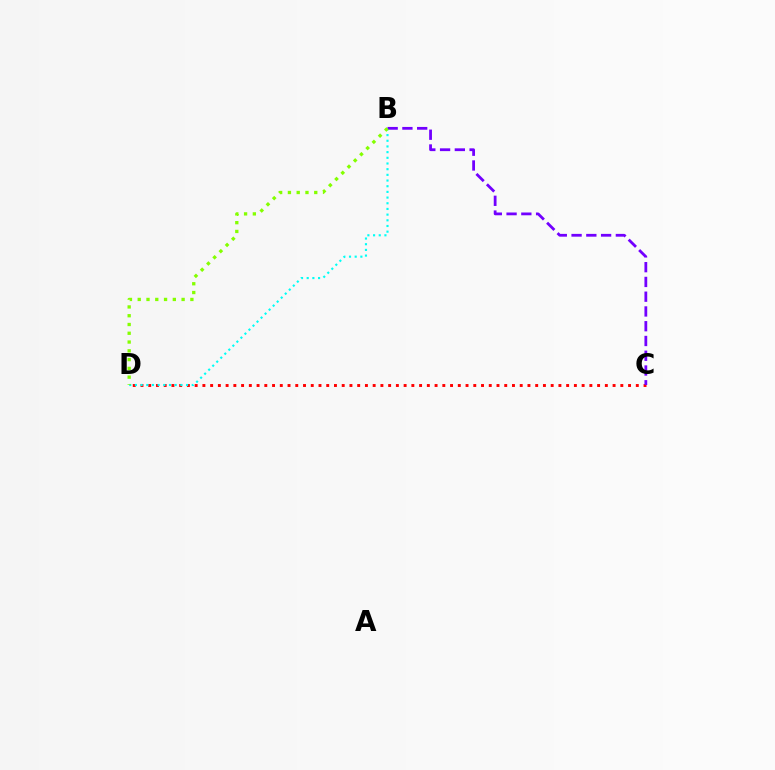{('C', 'D'): [{'color': '#ff0000', 'line_style': 'dotted', 'thickness': 2.1}], ('B', 'D'): [{'color': '#00fff6', 'line_style': 'dotted', 'thickness': 1.54}, {'color': '#84ff00', 'line_style': 'dotted', 'thickness': 2.38}], ('B', 'C'): [{'color': '#7200ff', 'line_style': 'dashed', 'thickness': 2.01}]}